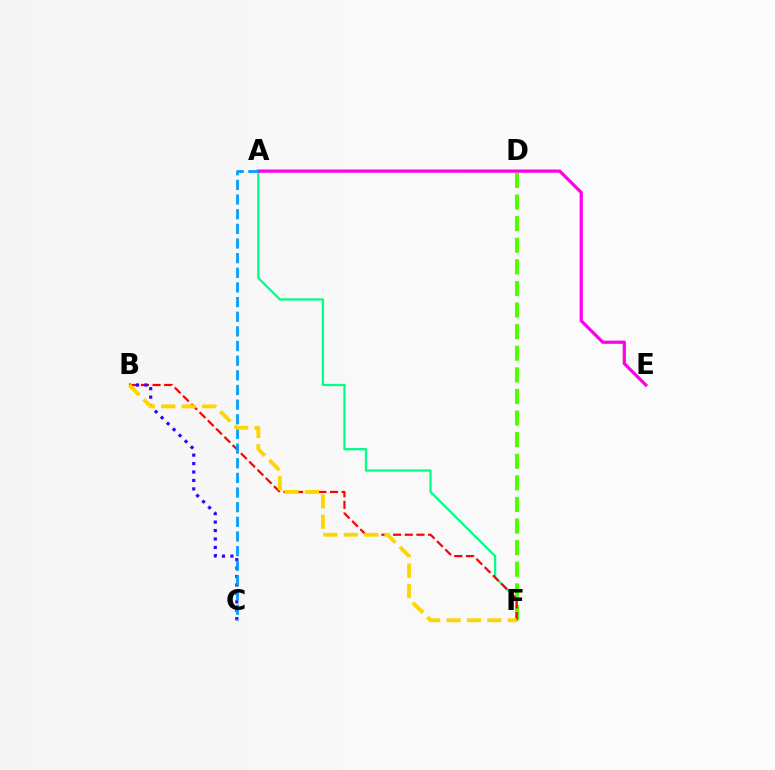{('A', 'F'): [{'color': '#00ff86', 'line_style': 'solid', 'thickness': 1.62}], ('D', 'F'): [{'color': '#4fff00', 'line_style': 'dashed', 'thickness': 2.93}], ('B', 'F'): [{'color': '#ff0000', 'line_style': 'dashed', 'thickness': 1.58}, {'color': '#ffd500', 'line_style': 'dashed', 'thickness': 2.77}], ('B', 'C'): [{'color': '#3700ff', 'line_style': 'dotted', 'thickness': 2.29}], ('A', 'E'): [{'color': '#ff00ed', 'line_style': 'solid', 'thickness': 2.32}], ('A', 'C'): [{'color': '#009eff', 'line_style': 'dashed', 'thickness': 1.99}]}